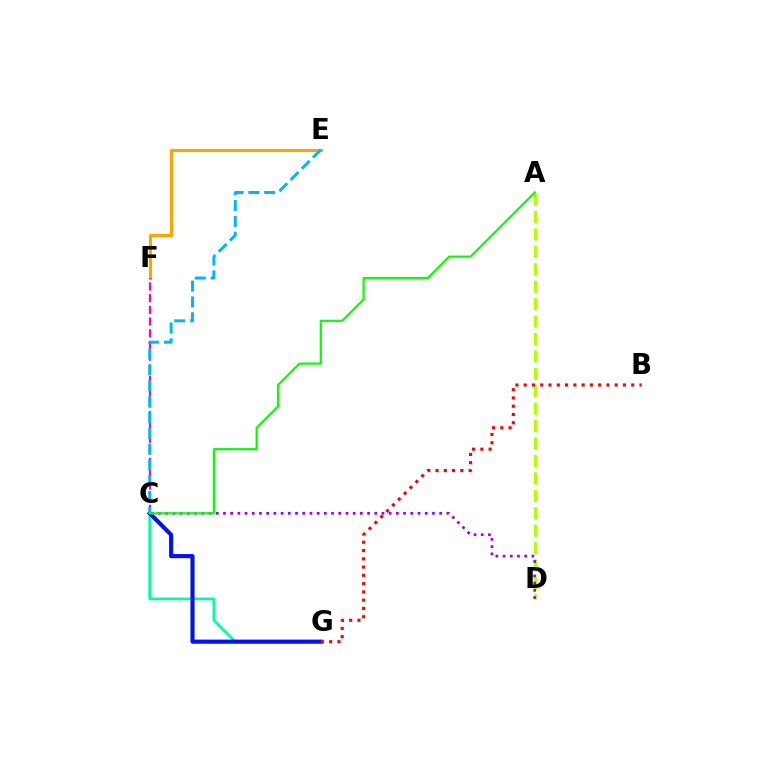{('A', 'D'): [{'color': '#b3ff00', 'line_style': 'dashed', 'thickness': 2.37}], ('C', 'G'): [{'color': '#00ff9d', 'line_style': 'solid', 'thickness': 1.95}, {'color': '#0010ff', 'line_style': 'solid', 'thickness': 2.96}], ('E', 'F'): [{'color': '#ffa500', 'line_style': 'solid', 'thickness': 2.25}], ('C', 'F'): [{'color': '#ff00bd', 'line_style': 'dashed', 'thickness': 1.59}], ('C', 'E'): [{'color': '#00b5ff', 'line_style': 'dashed', 'thickness': 2.15}], ('C', 'D'): [{'color': '#9b00ff', 'line_style': 'dotted', 'thickness': 1.96}], ('B', 'G'): [{'color': '#ff0000', 'line_style': 'dotted', 'thickness': 2.25}], ('A', 'C'): [{'color': '#08ff00', 'line_style': 'solid', 'thickness': 1.59}]}